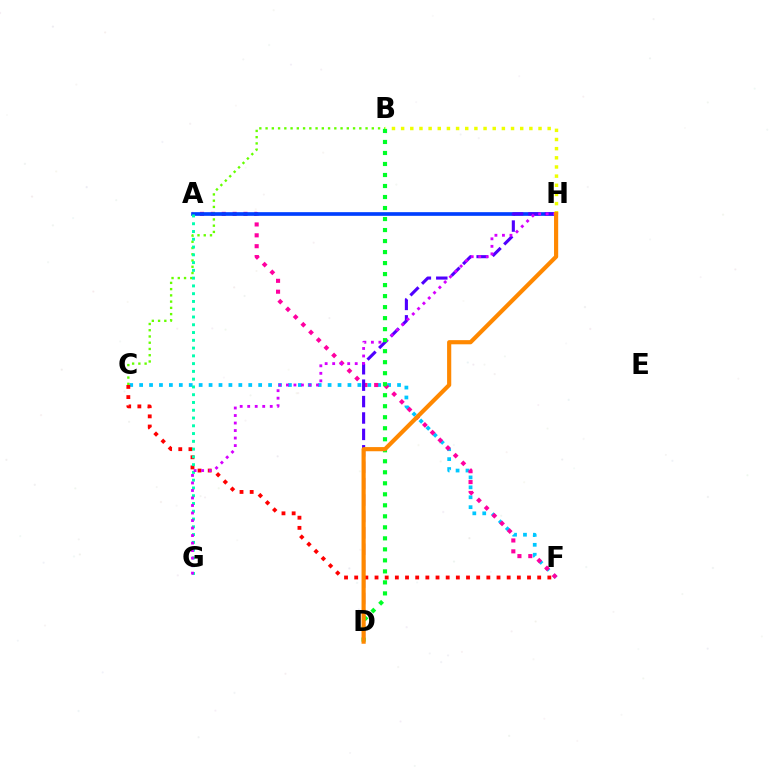{('C', 'F'): [{'color': '#00c7ff', 'line_style': 'dotted', 'thickness': 2.7}, {'color': '#ff0000', 'line_style': 'dotted', 'thickness': 2.76}], ('A', 'F'): [{'color': '#ff00a0', 'line_style': 'dotted', 'thickness': 2.95}], ('B', 'C'): [{'color': '#66ff00', 'line_style': 'dotted', 'thickness': 1.7}], ('B', 'H'): [{'color': '#eeff00', 'line_style': 'dotted', 'thickness': 2.49}], ('A', 'H'): [{'color': '#003fff', 'line_style': 'solid', 'thickness': 2.64}], ('A', 'G'): [{'color': '#00ffaf', 'line_style': 'dotted', 'thickness': 2.11}], ('D', 'H'): [{'color': '#4f00ff', 'line_style': 'dashed', 'thickness': 2.23}, {'color': '#ff8800', 'line_style': 'solid', 'thickness': 2.99}], ('G', 'H'): [{'color': '#d600ff', 'line_style': 'dotted', 'thickness': 2.04}], ('B', 'D'): [{'color': '#00ff27', 'line_style': 'dotted', 'thickness': 2.99}]}